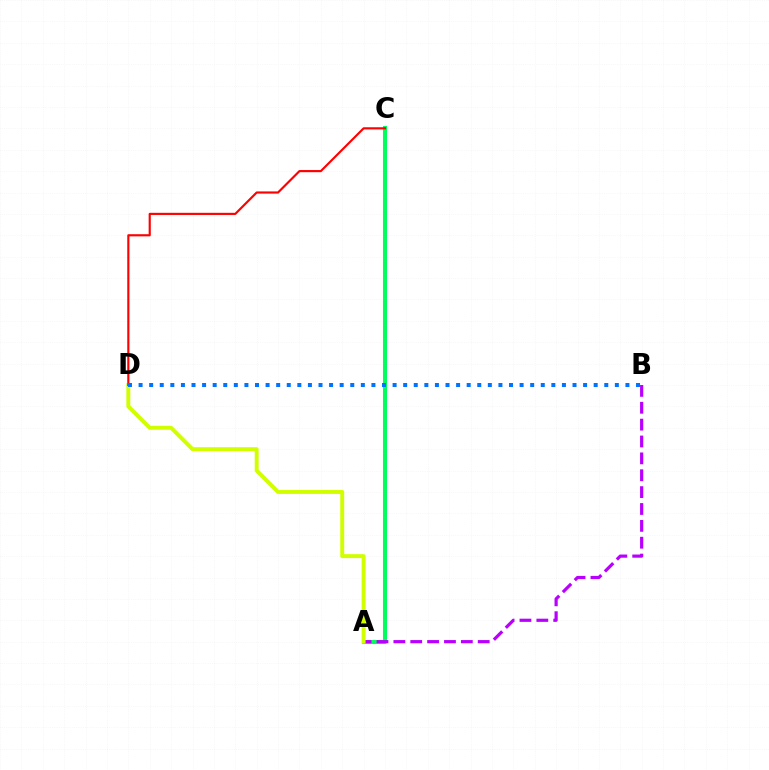{('A', 'C'): [{'color': '#00ff5c', 'line_style': 'solid', 'thickness': 2.93}], ('A', 'B'): [{'color': '#b900ff', 'line_style': 'dashed', 'thickness': 2.29}], ('A', 'D'): [{'color': '#d1ff00', 'line_style': 'solid', 'thickness': 2.84}], ('C', 'D'): [{'color': '#ff0000', 'line_style': 'solid', 'thickness': 1.55}], ('B', 'D'): [{'color': '#0074ff', 'line_style': 'dotted', 'thickness': 2.88}]}